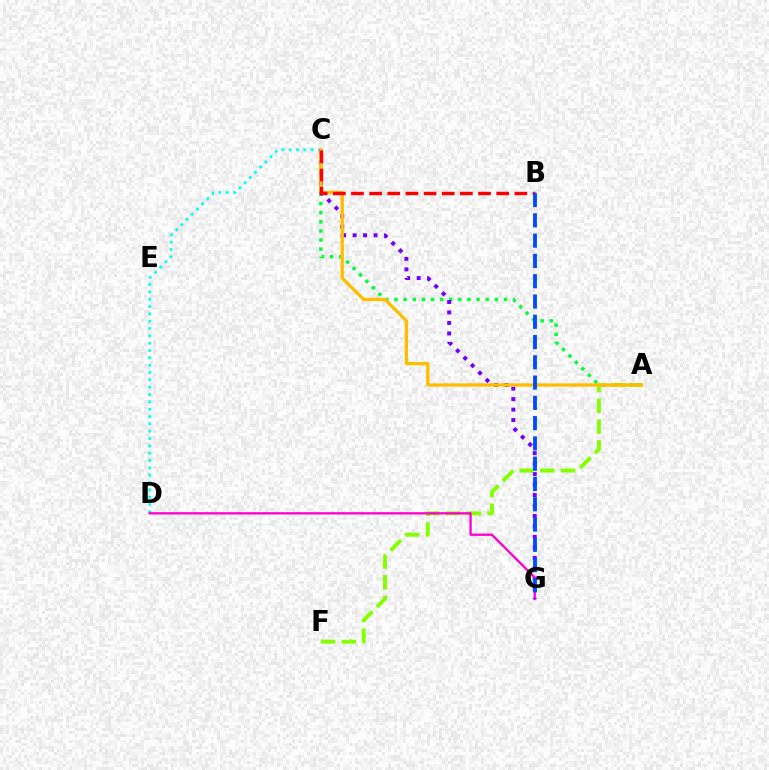{('C', 'D'): [{'color': '#00fff6', 'line_style': 'dotted', 'thickness': 1.99}], ('A', 'C'): [{'color': '#00ff39', 'line_style': 'dotted', 'thickness': 2.48}, {'color': '#ffbd00', 'line_style': 'solid', 'thickness': 2.38}], ('A', 'F'): [{'color': '#84ff00', 'line_style': 'dashed', 'thickness': 2.82}], ('C', 'G'): [{'color': '#7200ff', 'line_style': 'dotted', 'thickness': 2.85}], ('B', 'C'): [{'color': '#ff0000', 'line_style': 'dashed', 'thickness': 2.47}], ('D', 'G'): [{'color': '#ff00cf', 'line_style': 'solid', 'thickness': 1.67}], ('B', 'G'): [{'color': '#004bff', 'line_style': 'dashed', 'thickness': 2.75}]}